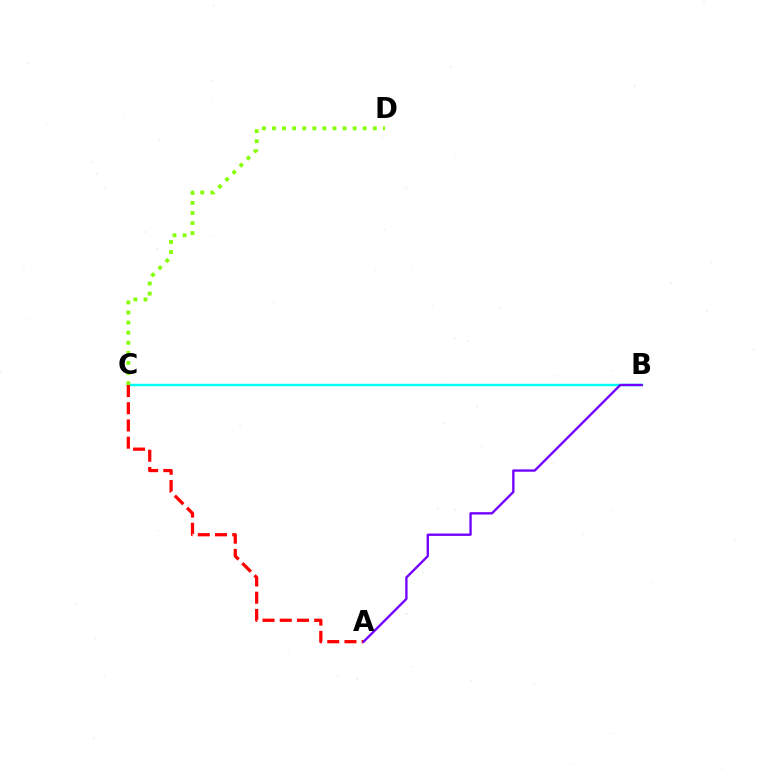{('B', 'C'): [{'color': '#00fff6', 'line_style': 'solid', 'thickness': 1.76}], ('A', 'C'): [{'color': '#ff0000', 'line_style': 'dashed', 'thickness': 2.34}], ('C', 'D'): [{'color': '#84ff00', 'line_style': 'dotted', 'thickness': 2.74}], ('A', 'B'): [{'color': '#7200ff', 'line_style': 'solid', 'thickness': 1.69}]}